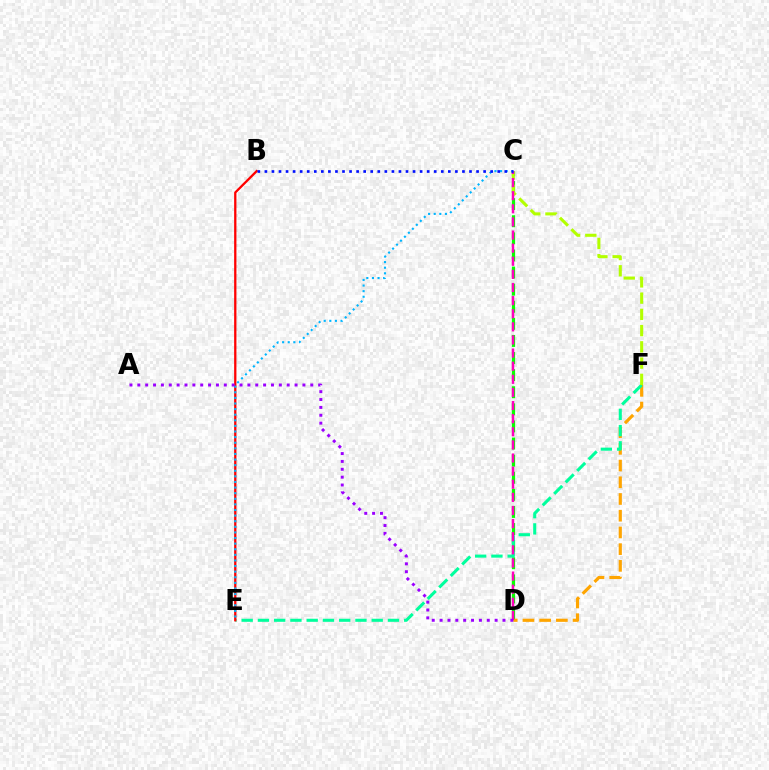{('C', 'D'): [{'color': '#08ff00', 'line_style': 'dashed', 'thickness': 2.32}, {'color': '#ff00bd', 'line_style': 'dashed', 'thickness': 1.78}], ('D', 'F'): [{'color': '#ffa500', 'line_style': 'dashed', 'thickness': 2.27}], ('E', 'F'): [{'color': '#00ff9d', 'line_style': 'dashed', 'thickness': 2.21}], ('C', 'F'): [{'color': '#b3ff00', 'line_style': 'dashed', 'thickness': 2.21}], ('B', 'E'): [{'color': '#ff0000', 'line_style': 'solid', 'thickness': 1.65}], ('C', 'E'): [{'color': '#00b5ff', 'line_style': 'dotted', 'thickness': 1.52}], ('A', 'D'): [{'color': '#9b00ff', 'line_style': 'dotted', 'thickness': 2.14}], ('B', 'C'): [{'color': '#0010ff', 'line_style': 'dotted', 'thickness': 1.92}]}